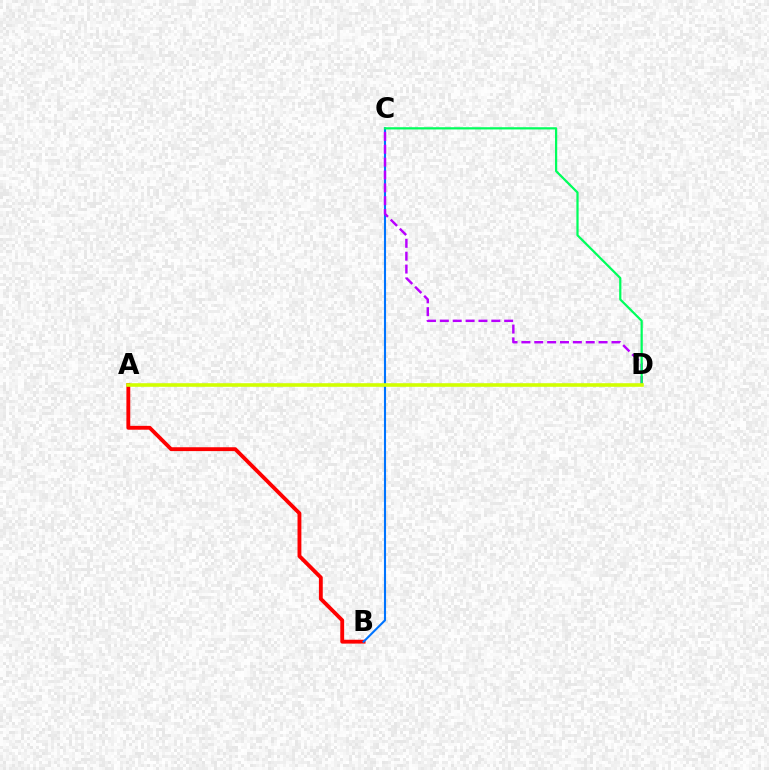{('A', 'B'): [{'color': '#ff0000', 'line_style': 'solid', 'thickness': 2.77}], ('B', 'C'): [{'color': '#0074ff', 'line_style': 'solid', 'thickness': 1.51}], ('C', 'D'): [{'color': '#b900ff', 'line_style': 'dashed', 'thickness': 1.75}, {'color': '#00ff5c', 'line_style': 'solid', 'thickness': 1.6}], ('A', 'D'): [{'color': '#d1ff00', 'line_style': 'solid', 'thickness': 2.58}]}